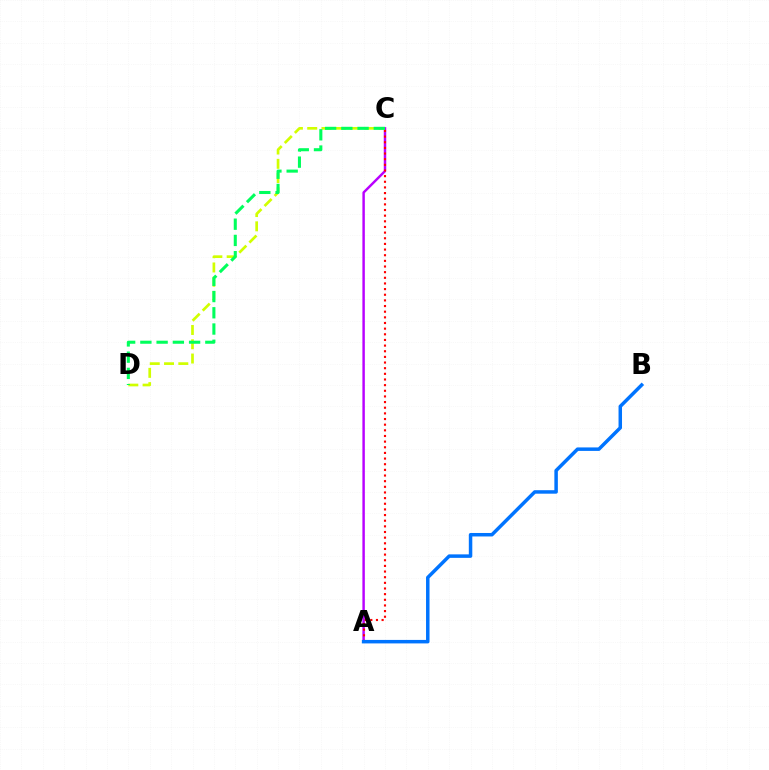{('A', 'C'): [{'color': '#b900ff', 'line_style': 'solid', 'thickness': 1.76}, {'color': '#ff0000', 'line_style': 'dotted', 'thickness': 1.53}], ('C', 'D'): [{'color': '#d1ff00', 'line_style': 'dashed', 'thickness': 1.94}, {'color': '#00ff5c', 'line_style': 'dashed', 'thickness': 2.21}], ('A', 'B'): [{'color': '#0074ff', 'line_style': 'solid', 'thickness': 2.51}]}